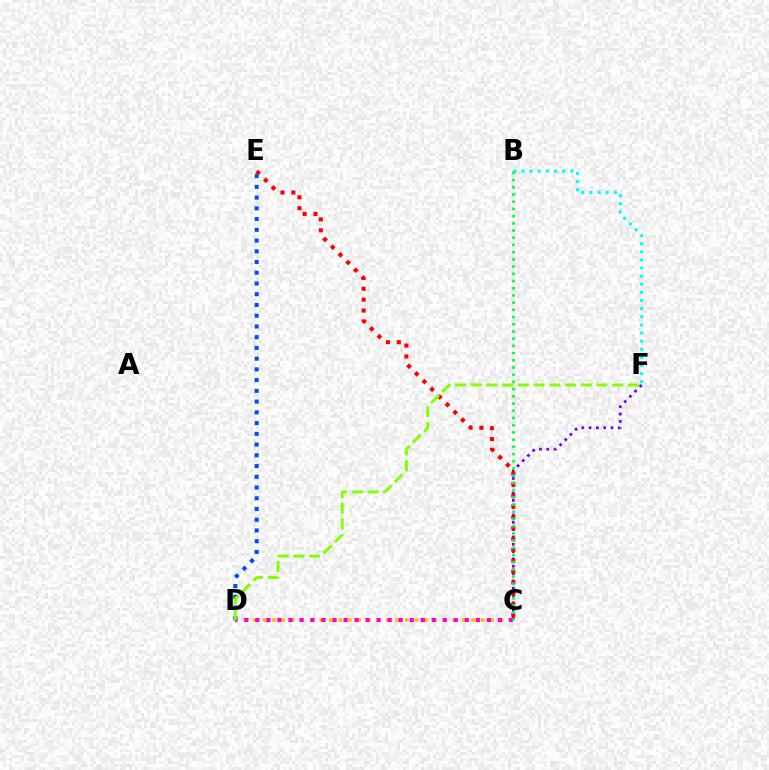{('C', 'D'): [{'color': '#ffbd00', 'line_style': 'dotted', 'thickness': 2.58}, {'color': '#ff00cf', 'line_style': 'dotted', 'thickness': 3.0}], ('C', 'F'): [{'color': '#7200ff', 'line_style': 'dotted', 'thickness': 1.99}], ('C', 'E'): [{'color': '#ff0000', 'line_style': 'dotted', 'thickness': 2.96}], ('B', 'F'): [{'color': '#00fff6', 'line_style': 'dotted', 'thickness': 2.21}], ('D', 'E'): [{'color': '#004bff', 'line_style': 'dotted', 'thickness': 2.92}], ('D', 'F'): [{'color': '#84ff00', 'line_style': 'dashed', 'thickness': 2.13}], ('B', 'C'): [{'color': '#00ff39', 'line_style': 'dotted', 'thickness': 1.96}]}